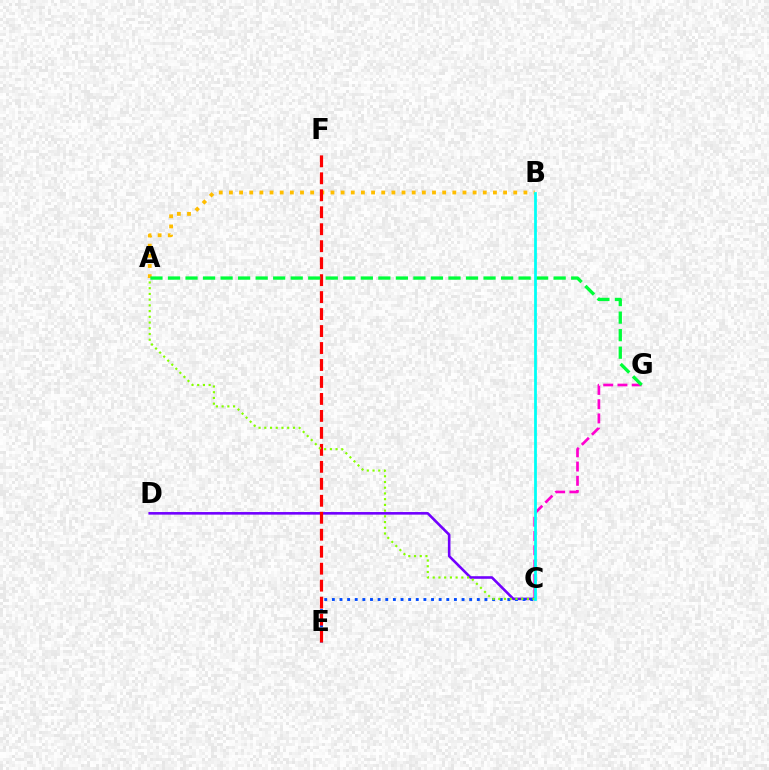{('A', 'B'): [{'color': '#ffbd00', 'line_style': 'dotted', 'thickness': 2.76}], ('C', 'G'): [{'color': '#ff00cf', 'line_style': 'dashed', 'thickness': 1.94}], ('C', 'D'): [{'color': '#7200ff', 'line_style': 'solid', 'thickness': 1.87}], ('C', 'E'): [{'color': '#004bff', 'line_style': 'dotted', 'thickness': 2.07}], ('E', 'F'): [{'color': '#ff0000', 'line_style': 'dashed', 'thickness': 2.31}], ('A', 'G'): [{'color': '#00ff39', 'line_style': 'dashed', 'thickness': 2.38}], ('A', 'C'): [{'color': '#84ff00', 'line_style': 'dotted', 'thickness': 1.56}], ('B', 'C'): [{'color': '#00fff6', 'line_style': 'solid', 'thickness': 1.99}]}